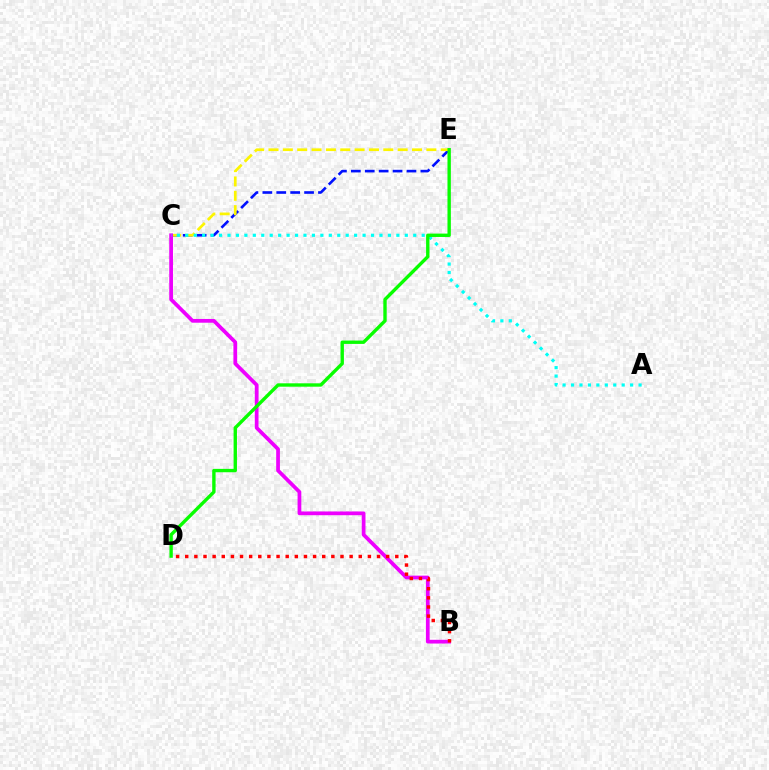{('C', 'E'): [{'color': '#0010ff', 'line_style': 'dashed', 'thickness': 1.89}, {'color': '#fcf500', 'line_style': 'dashed', 'thickness': 1.95}], ('B', 'C'): [{'color': '#ee00ff', 'line_style': 'solid', 'thickness': 2.69}], ('B', 'D'): [{'color': '#ff0000', 'line_style': 'dotted', 'thickness': 2.48}], ('A', 'C'): [{'color': '#00fff6', 'line_style': 'dotted', 'thickness': 2.29}], ('D', 'E'): [{'color': '#08ff00', 'line_style': 'solid', 'thickness': 2.43}]}